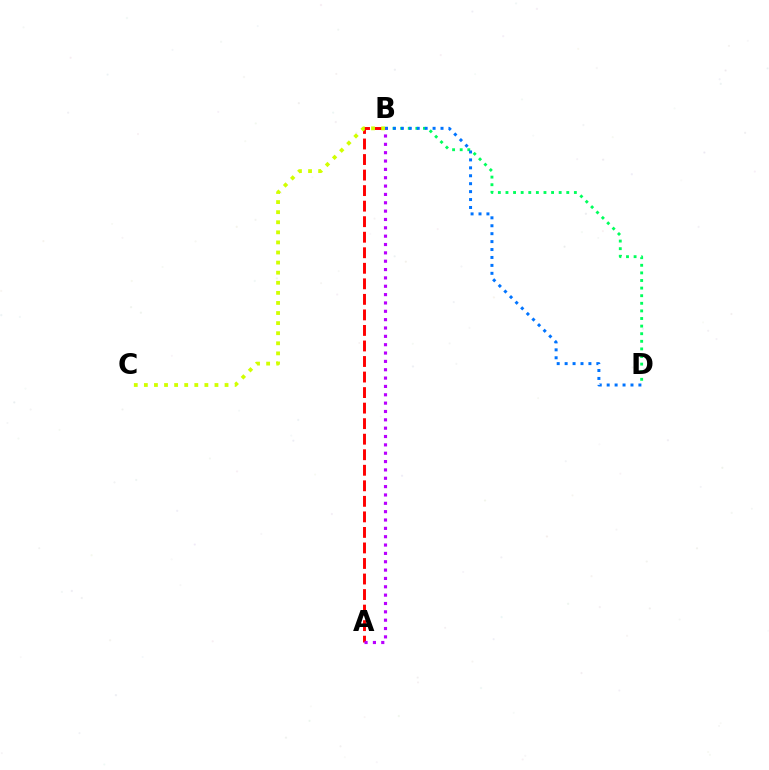{('A', 'B'): [{'color': '#ff0000', 'line_style': 'dashed', 'thickness': 2.11}, {'color': '#b900ff', 'line_style': 'dotted', 'thickness': 2.27}], ('B', 'D'): [{'color': '#00ff5c', 'line_style': 'dotted', 'thickness': 2.07}, {'color': '#0074ff', 'line_style': 'dotted', 'thickness': 2.15}], ('B', 'C'): [{'color': '#d1ff00', 'line_style': 'dotted', 'thickness': 2.74}]}